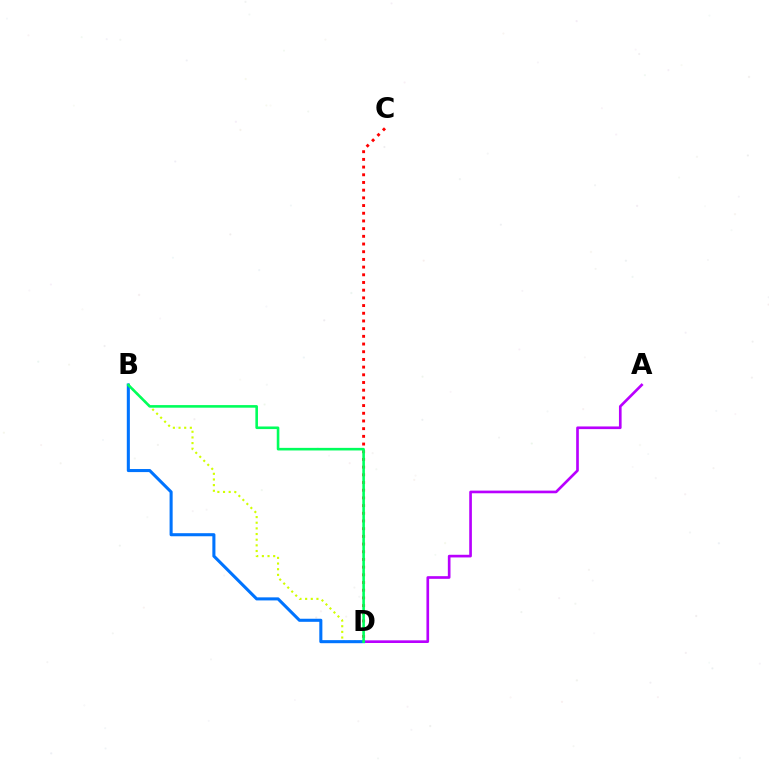{('C', 'D'): [{'color': '#ff0000', 'line_style': 'dotted', 'thickness': 2.09}], ('B', 'D'): [{'color': '#d1ff00', 'line_style': 'dotted', 'thickness': 1.54}, {'color': '#0074ff', 'line_style': 'solid', 'thickness': 2.21}, {'color': '#00ff5c', 'line_style': 'solid', 'thickness': 1.87}], ('A', 'D'): [{'color': '#b900ff', 'line_style': 'solid', 'thickness': 1.92}]}